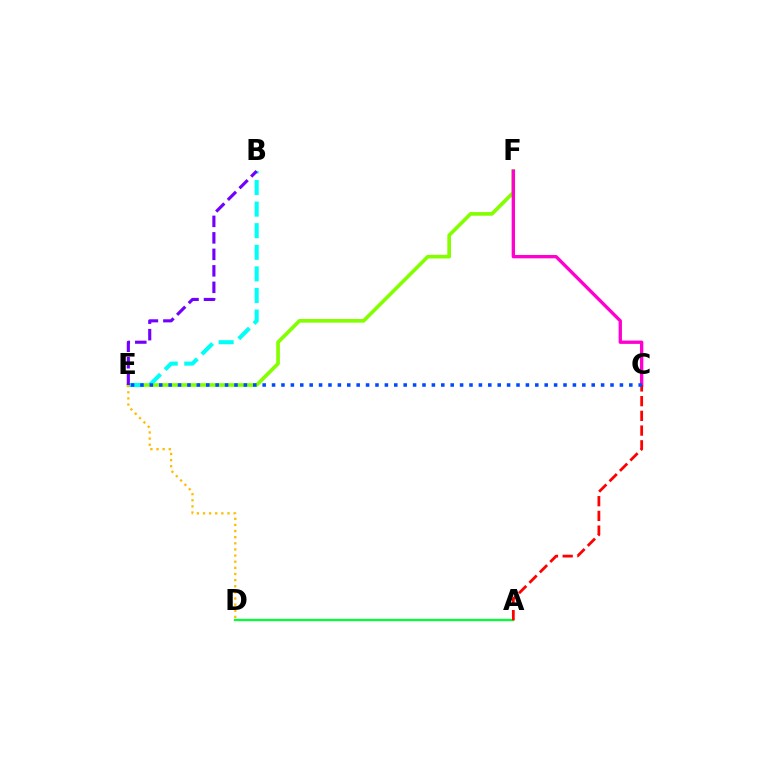{('A', 'D'): [{'color': '#00ff39', 'line_style': 'solid', 'thickness': 1.64}], ('E', 'F'): [{'color': '#84ff00', 'line_style': 'solid', 'thickness': 2.64}], ('C', 'F'): [{'color': '#ff00cf', 'line_style': 'solid', 'thickness': 2.4}], ('B', 'E'): [{'color': '#00fff6', 'line_style': 'dashed', 'thickness': 2.93}, {'color': '#7200ff', 'line_style': 'dashed', 'thickness': 2.24}], ('A', 'C'): [{'color': '#ff0000', 'line_style': 'dashed', 'thickness': 2.0}], ('D', 'E'): [{'color': '#ffbd00', 'line_style': 'dotted', 'thickness': 1.67}], ('C', 'E'): [{'color': '#004bff', 'line_style': 'dotted', 'thickness': 2.55}]}